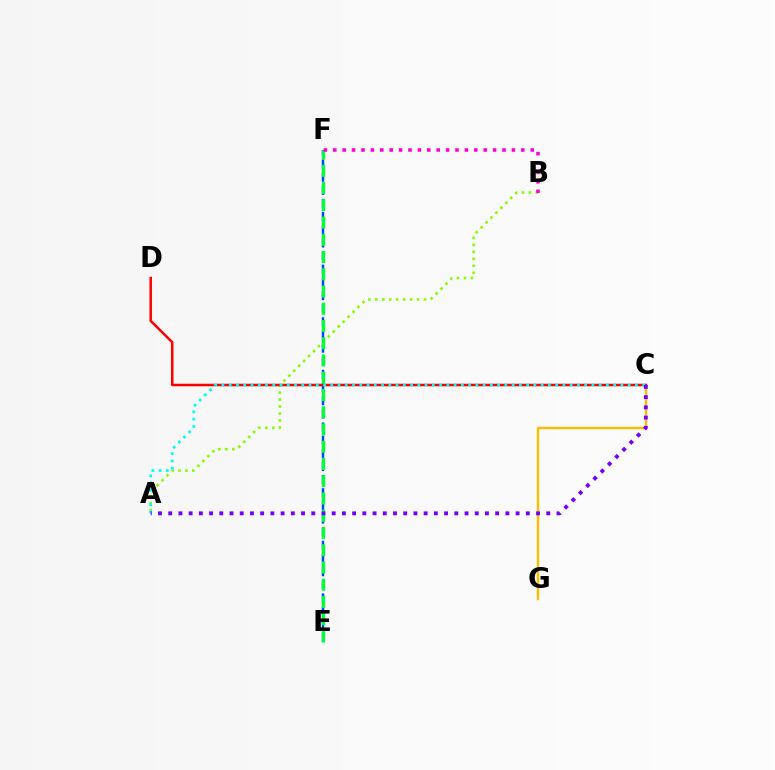{('E', 'F'): [{'color': '#004bff', 'line_style': 'dashed', 'thickness': 1.79}, {'color': '#00ff39', 'line_style': 'dashed', 'thickness': 2.34}], ('A', 'B'): [{'color': '#84ff00', 'line_style': 'dotted', 'thickness': 1.89}], ('C', 'G'): [{'color': '#ffbd00', 'line_style': 'solid', 'thickness': 1.71}], ('C', 'D'): [{'color': '#ff0000', 'line_style': 'solid', 'thickness': 1.81}], ('A', 'C'): [{'color': '#00fff6', 'line_style': 'dotted', 'thickness': 1.97}, {'color': '#7200ff', 'line_style': 'dotted', 'thickness': 2.78}], ('B', 'F'): [{'color': '#ff00cf', 'line_style': 'dotted', 'thickness': 2.55}]}